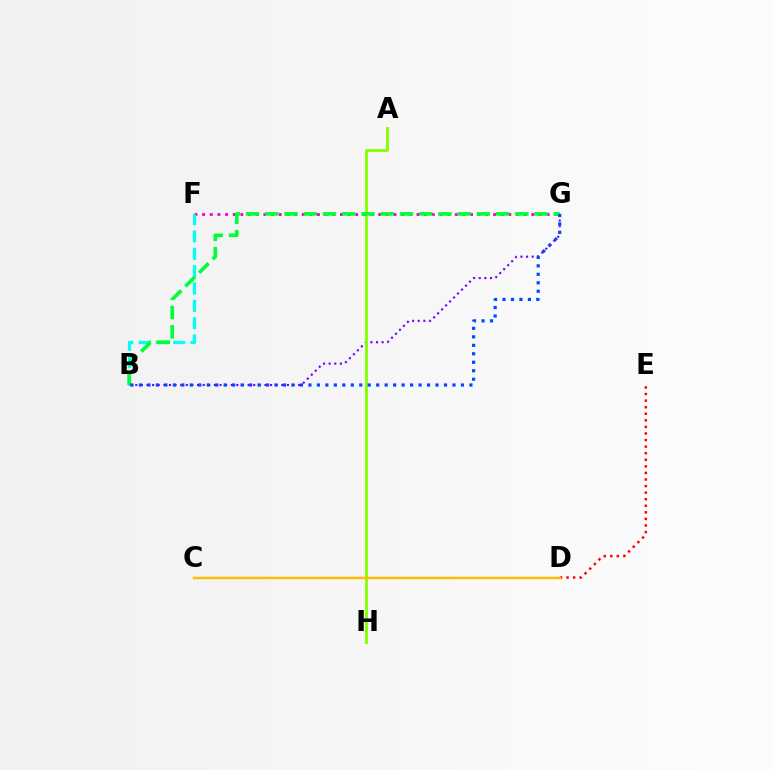{('B', 'G'): [{'color': '#7200ff', 'line_style': 'dotted', 'thickness': 1.53}, {'color': '#00ff39', 'line_style': 'dashed', 'thickness': 2.61}, {'color': '#004bff', 'line_style': 'dotted', 'thickness': 2.3}], ('A', 'H'): [{'color': '#84ff00', 'line_style': 'solid', 'thickness': 2.03}], ('D', 'E'): [{'color': '#ff0000', 'line_style': 'dotted', 'thickness': 1.79}], ('F', 'G'): [{'color': '#ff00cf', 'line_style': 'dotted', 'thickness': 2.08}], ('C', 'D'): [{'color': '#ffbd00', 'line_style': 'solid', 'thickness': 1.78}], ('B', 'F'): [{'color': '#00fff6', 'line_style': 'dashed', 'thickness': 2.35}]}